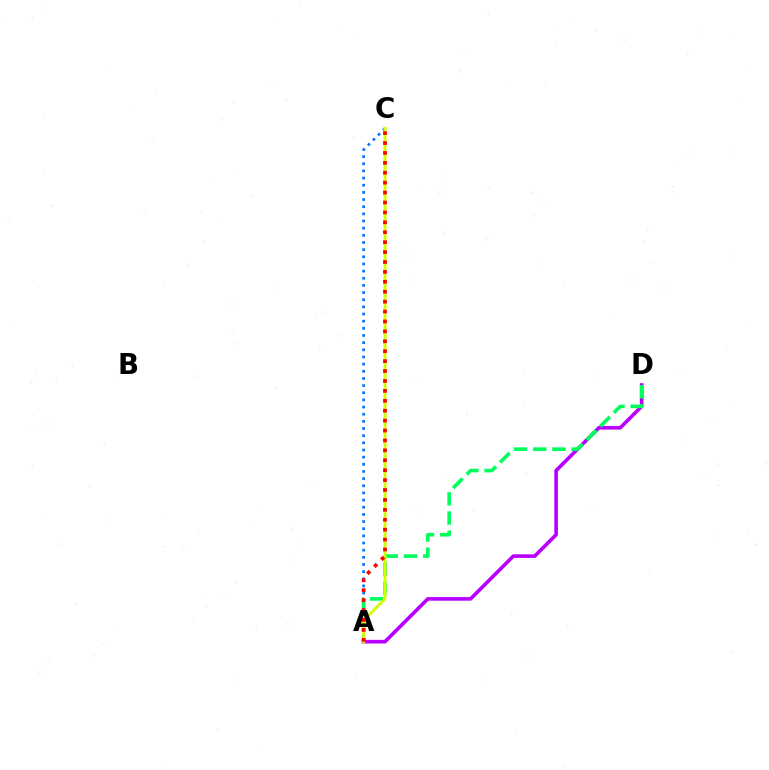{('A', 'D'): [{'color': '#b900ff', 'line_style': 'solid', 'thickness': 2.6}, {'color': '#00ff5c', 'line_style': 'dashed', 'thickness': 2.61}], ('A', 'C'): [{'color': '#0074ff', 'line_style': 'dotted', 'thickness': 1.94}, {'color': '#d1ff00', 'line_style': 'solid', 'thickness': 2.09}, {'color': '#ff0000', 'line_style': 'dotted', 'thickness': 2.69}]}